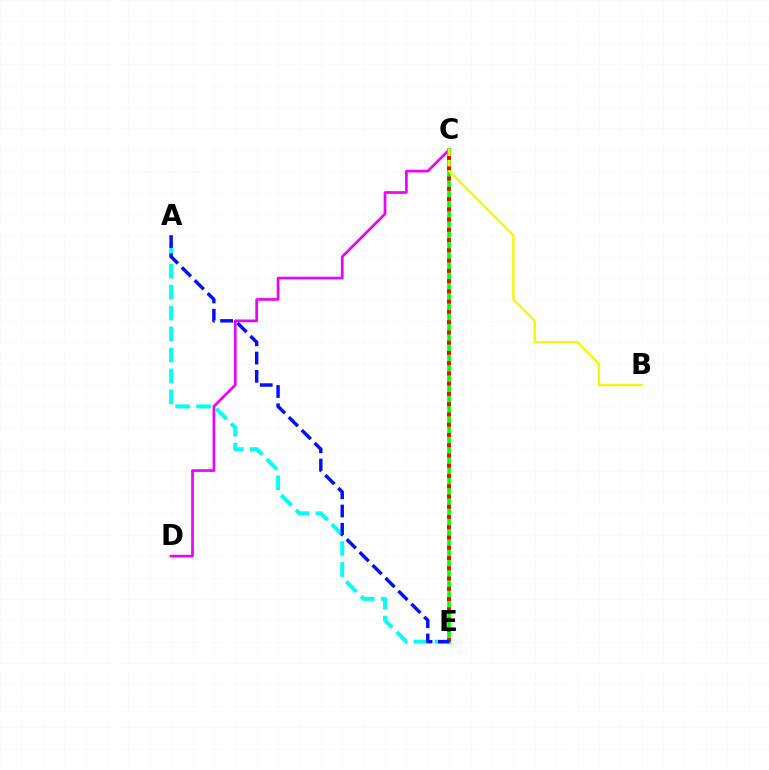{('C', 'D'): [{'color': '#ee00ff', 'line_style': 'solid', 'thickness': 1.93}], ('C', 'E'): [{'color': '#08ff00', 'line_style': 'solid', 'thickness': 2.64}, {'color': '#ff0000', 'line_style': 'dotted', 'thickness': 2.79}], ('B', 'C'): [{'color': '#fcf500', 'line_style': 'solid', 'thickness': 1.68}], ('A', 'E'): [{'color': '#00fff6', 'line_style': 'dashed', 'thickness': 2.85}, {'color': '#0010ff', 'line_style': 'dashed', 'thickness': 2.48}]}